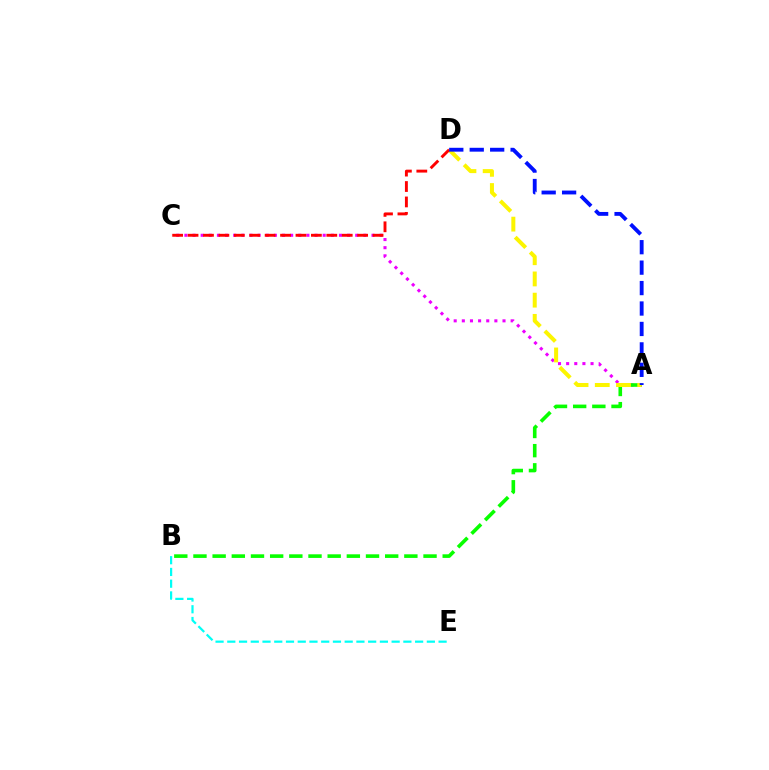{('A', 'C'): [{'color': '#ee00ff', 'line_style': 'dotted', 'thickness': 2.21}], ('A', 'B'): [{'color': '#08ff00', 'line_style': 'dashed', 'thickness': 2.6}], ('B', 'E'): [{'color': '#00fff6', 'line_style': 'dashed', 'thickness': 1.59}], ('A', 'D'): [{'color': '#fcf500', 'line_style': 'dashed', 'thickness': 2.88}, {'color': '#0010ff', 'line_style': 'dashed', 'thickness': 2.78}], ('C', 'D'): [{'color': '#ff0000', 'line_style': 'dashed', 'thickness': 2.09}]}